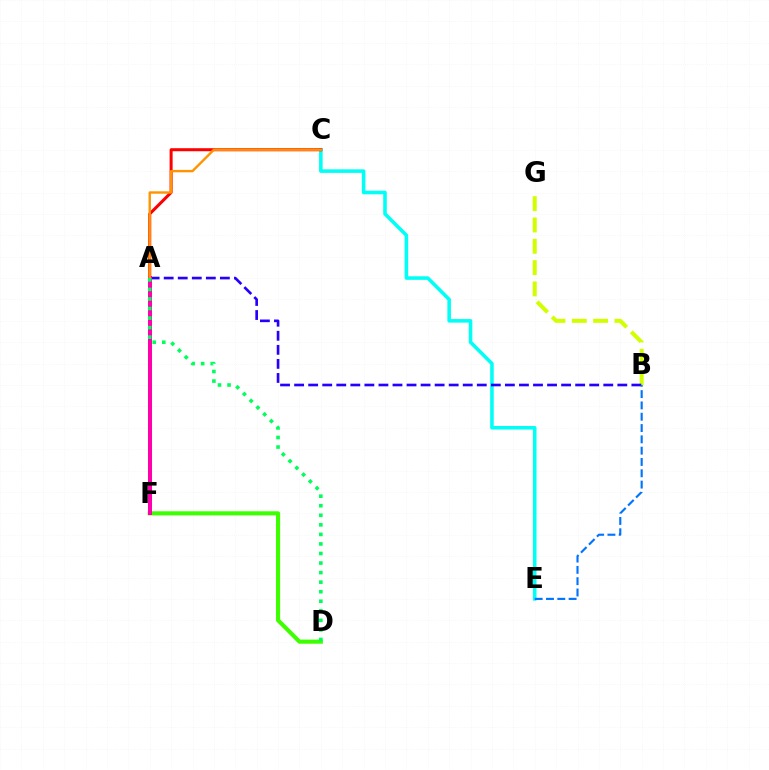{('C', 'E'): [{'color': '#00fff6', 'line_style': 'solid', 'thickness': 2.56}], ('A', 'C'): [{'color': '#ff0000', 'line_style': 'solid', 'thickness': 2.18}, {'color': '#ff9400', 'line_style': 'solid', 'thickness': 1.73}], ('B', 'G'): [{'color': '#d1ff00', 'line_style': 'dashed', 'thickness': 2.9}], ('A', 'B'): [{'color': '#2500ff', 'line_style': 'dashed', 'thickness': 1.91}], ('A', 'F'): [{'color': '#b900ff', 'line_style': 'dashed', 'thickness': 1.87}, {'color': '#ff00ac', 'line_style': 'solid', 'thickness': 2.89}], ('D', 'F'): [{'color': '#3dff00', 'line_style': 'solid', 'thickness': 2.95}], ('A', 'D'): [{'color': '#00ff5c', 'line_style': 'dotted', 'thickness': 2.6}], ('B', 'E'): [{'color': '#0074ff', 'line_style': 'dashed', 'thickness': 1.54}]}